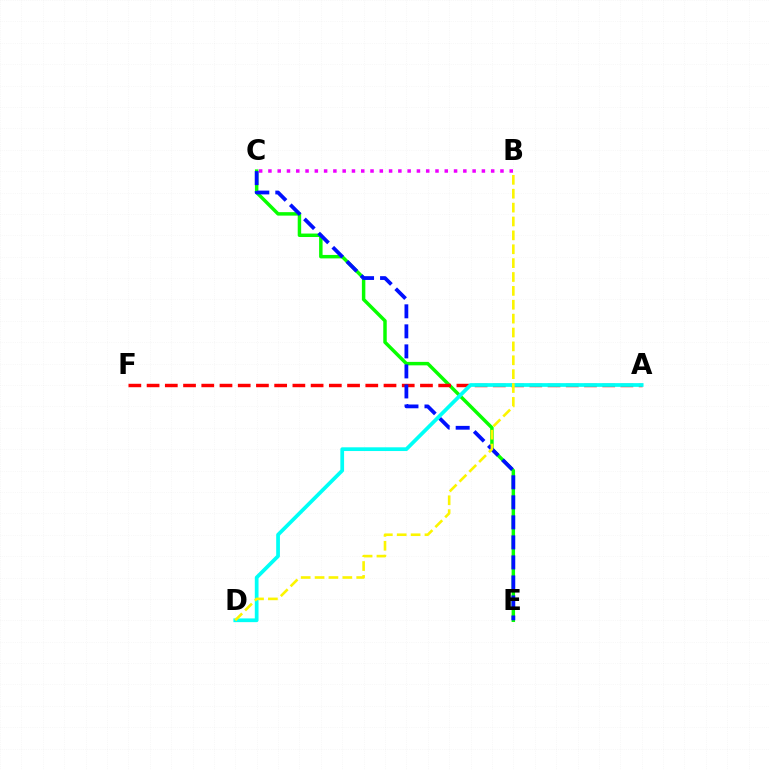{('C', 'E'): [{'color': '#08ff00', 'line_style': 'solid', 'thickness': 2.49}, {'color': '#0010ff', 'line_style': 'dashed', 'thickness': 2.72}], ('A', 'F'): [{'color': '#ff0000', 'line_style': 'dashed', 'thickness': 2.48}], ('B', 'C'): [{'color': '#ee00ff', 'line_style': 'dotted', 'thickness': 2.52}], ('A', 'D'): [{'color': '#00fff6', 'line_style': 'solid', 'thickness': 2.69}], ('B', 'D'): [{'color': '#fcf500', 'line_style': 'dashed', 'thickness': 1.89}]}